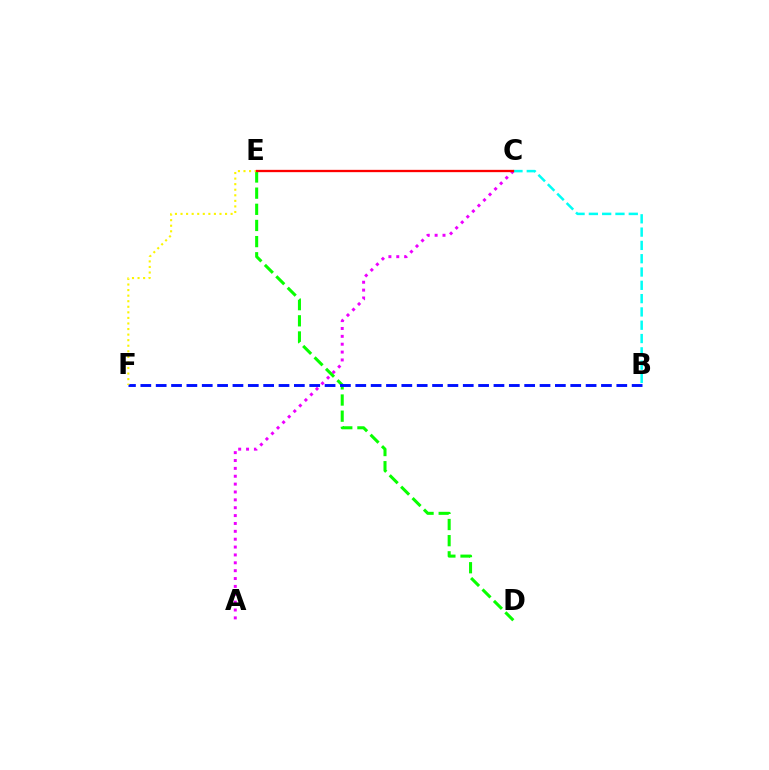{('A', 'C'): [{'color': '#ee00ff', 'line_style': 'dotted', 'thickness': 2.14}], ('D', 'E'): [{'color': '#08ff00', 'line_style': 'dashed', 'thickness': 2.19}], ('B', 'F'): [{'color': '#0010ff', 'line_style': 'dashed', 'thickness': 2.09}], ('B', 'C'): [{'color': '#00fff6', 'line_style': 'dashed', 'thickness': 1.81}], ('E', 'F'): [{'color': '#fcf500', 'line_style': 'dotted', 'thickness': 1.51}], ('C', 'E'): [{'color': '#ff0000', 'line_style': 'solid', 'thickness': 1.67}]}